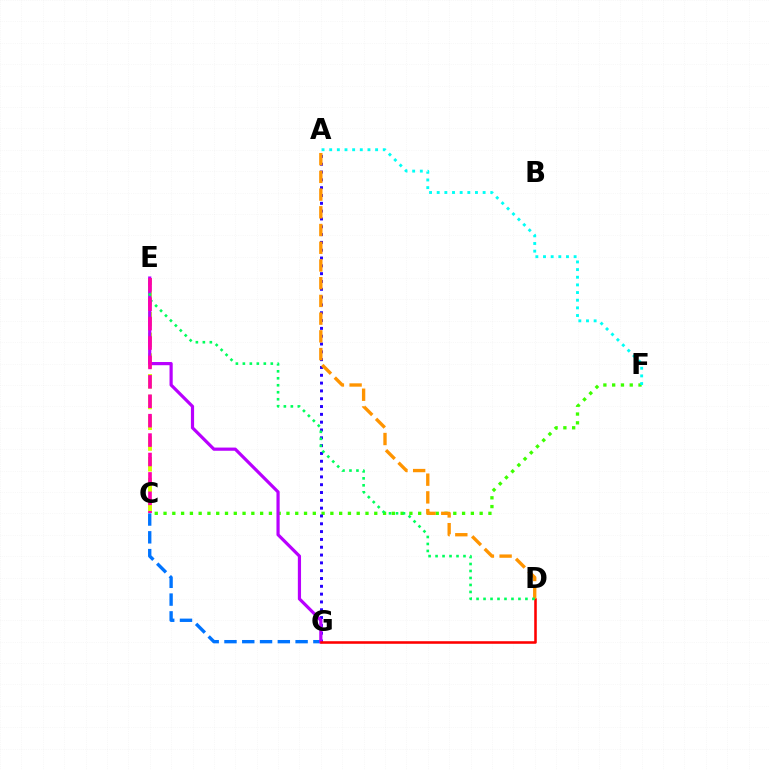{('C', 'F'): [{'color': '#3dff00', 'line_style': 'dotted', 'thickness': 2.39}], ('A', 'G'): [{'color': '#2500ff', 'line_style': 'dotted', 'thickness': 2.12}], ('C', 'G'): [{'color': '#0074ff', 'line_style': 'dashed', 'thickness': 2.42}], ('A', 'F'): [{'color': '#00fff6', 'line_style': 'dotted', 'thickness': 2.08}], ('C', 'E'): [{'color': '#d1ff00', 'line_style': 'dashed', 'thickness': 2.82}, {'color': '#ff00ac', 'line_style': 'dashed', 'thickness': 2.64}], ('E', 'G'): [{'color': '#b900ff', 'line_style': 'solid', 'thickness': 2.3}], ('D', 'G'): [{'color': '#ff0000', 'line_style': 'solid', 'thickness': 1.85}], ('A', 'D'): [{'color': '#ff9400', 'line_style': 'dashed', 'thickness': 2.41}], ('D', 'E'): [{'color': '#00ff5c', 'line_style': 'dotted', 'thickness': 1.9}]}